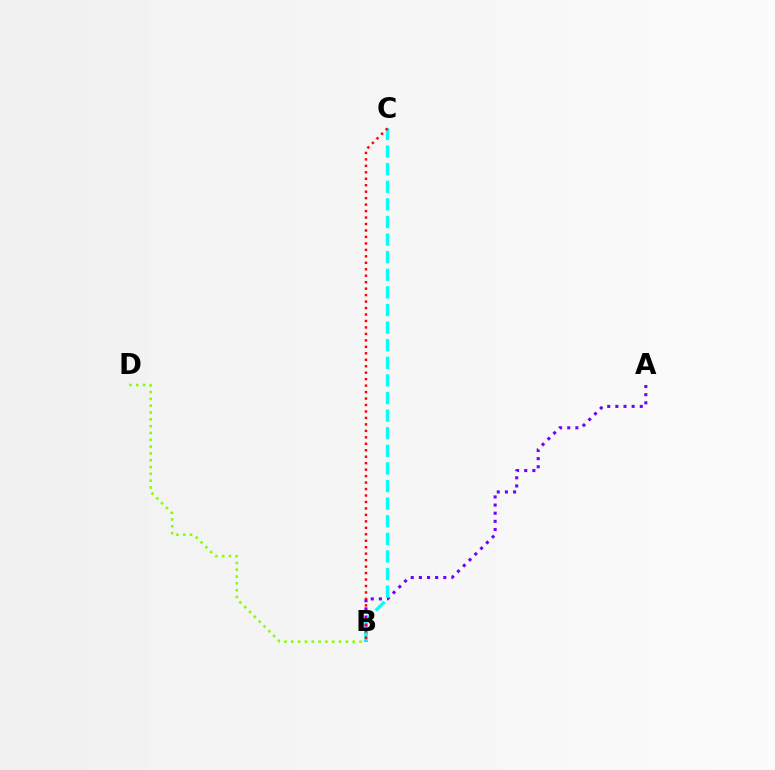{('A', 'B'): [{'color': '#7200ff', 'line_style': 'dotted', 'thickness': 2.21}], ('B', 'D'): [{'color': '#84ff00', 'line_style': 'dotted', 'thickness': 1.85}], ('B', 'C'): [{'color': '#00fff6', 'line_style': 'dashed', 'thickness': 2.39}, {'color': '#ff0000', 'line_style': 'dotted', 'thickness': 1.76}]}